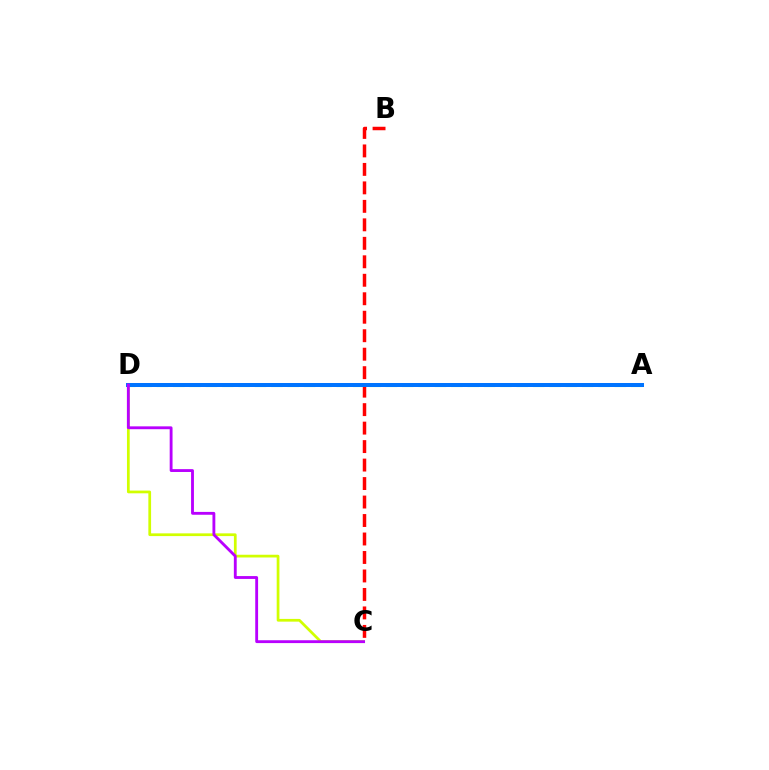{('A', 'D'): [{'color': '#00ff5c', 'line_style': 'dashed', 'thickness': 2.22}, {'color': '#0074ff', 'line_style': 'solid', 'thickness': 2.88}], ('B', 'C'): [{'color': '#ff0000', 'line_style': 'dashed', 'thickness': 2.51}], ('C', 'D'): [{'color': '#d1ff00', 'line_style': 'solid', 'thickness': 1.97}, {'color': '#b900ff', 'line_style': 'solid', 'thickness': 2.05}]}